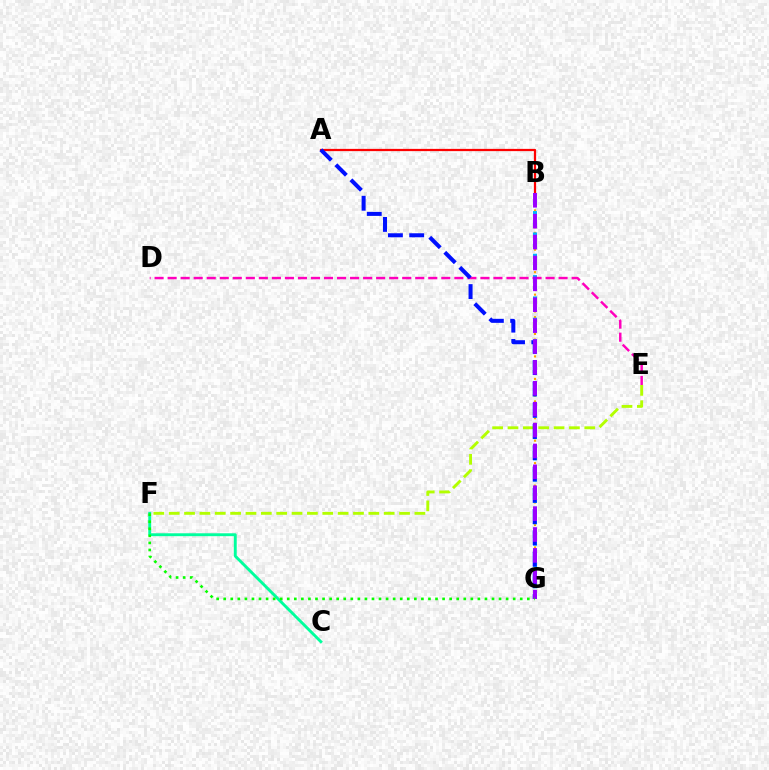{('E', 'F'): [{'color': '#b3ff00', 'line_style': 'dashed', 'thickness': 2.09}], ('B', 'G'): [{'color': '#ffa500', 'line_style': 'dotted', 'thickness': 1.53}, {'color': '#00b5ff', 'line_style': 'dotted', 'thickness': 2.9}, {'color': '#9b00ff', 'line_style': 'dashed', 'thickness': 2.84}], ('A', 'B'): [{'color': '#ff0000', 'line_style': 'solid', 'thickness': 1.62}], ('D', 'E'): [{'color': '#ff00bd', 'line_style': 'dashed', 'thickness': 1.77}], ('C', 'F'): [{'color': '#00ff9d', 'line_style': 'solid', 'thickness': 2.08}], ('A', 'G'): [{'color': '#0010ff', 'line_style': 'dashed', 'thickness': 2.89}], ('F', 'G'): [{'color': '#08ff00', 'line_style': 'dotted', 'thickness': 1.92}]}